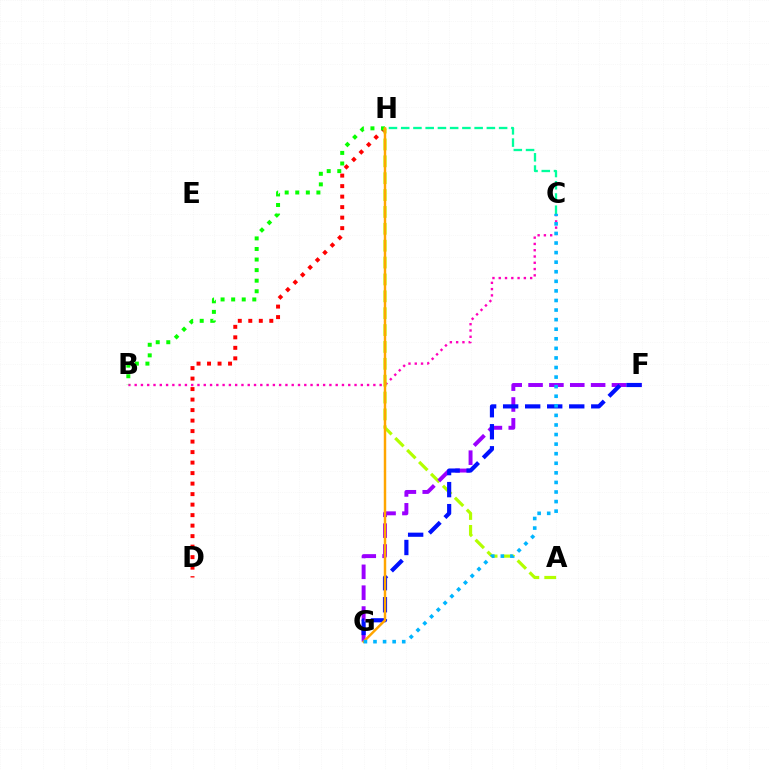{('C', 'H'): [{'color': '#00ff9d', 'line_style': 'dashed', 'thickness': 1.66}], ('B', 'C'): [{'color': '#ff00bd', 'line_style': 'dotted', 'thickness': 1.71}], ('D', 'H'): [{'color': '#ff0000', 'line_style': 'dotted', 'thickness': 2.85}], ('B', 'H'): [{'color': '#08ff00', 'line_style': 'dotted', 'thickness': 2.87}], ('A', 'H'): [{'color': '#b3ff00', 'line_style': 'dashed', 'thickness': 2.29}], ('F', 'G'): [{'color': '#9b00ff', 'line_style': 'dashed', 'thickness': 2.83}, {'color': '#0010ff', 'line_style': 'dashed', 'thickness': 2.99}], ('G', 'H'): [{'color': '#ffa500', 'line_style': 'solid', 'thickness': 1.77}], ('C', 'G'): [{'color': '#00b5ff', 'line_style': 'dotted', 'thickness': 2.6}]}